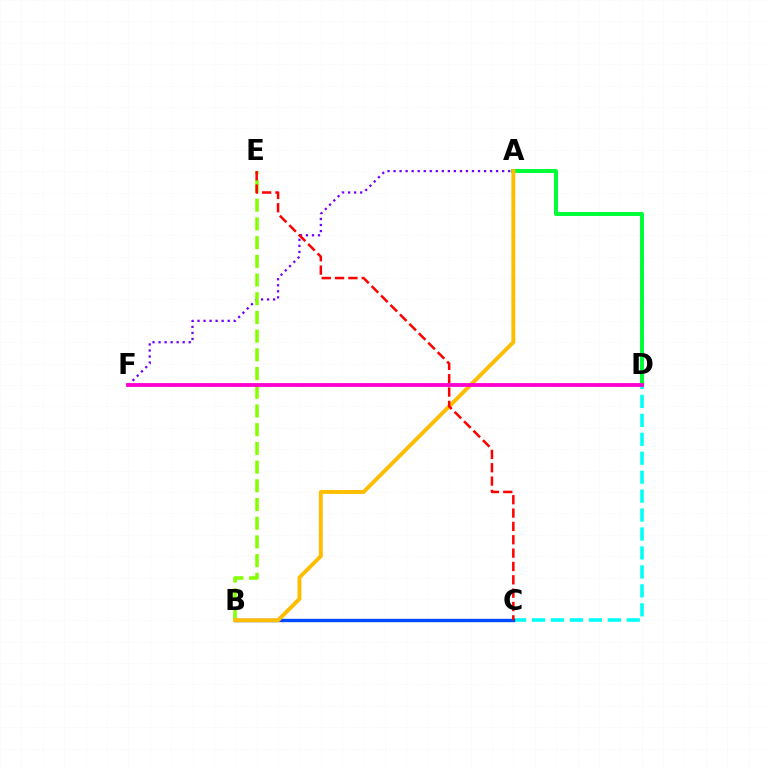{('A', 'D'): [{'color': '#00ff39', 'line_style': 'solid', 'thickness': 2.89}], ('A', 'F'): [{'color': '#7200ff', 'line_style': 'dotted', 'thickness': 1.64}], ('C', 'D'): [{'color': '#00fff6', 'line_style': 'dashed', 'thickness': 2.57}], ('B', 'C'): [{'color': '#004bff', 'line_style': 'solid', 'thickness': 2.43}], ('B', 'E'): [{'color': '#84ff00', 'line_style': 'dashed', 'thickness': 2.54}], ('A', 'B'): [{'color': '#ffbd00', 'line_style': 'solid', 'thickness': 2.82}], ('C', 'E'): [{'color': '#ff0000', 'line_style': 'dashed', 'thickness': 1.81}], ('D', 'F'): [{'color': '#ff00cf', 'line_style': 'solid', 'thickness': 2.74}]}